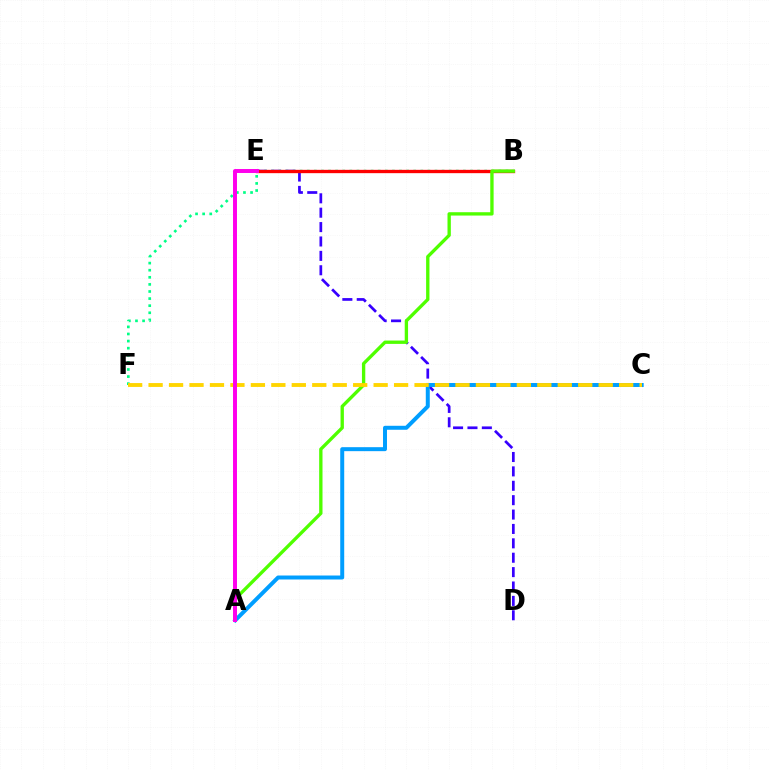{('B', 'F'): [{'color': '#00ff86', 'line_style': 'dotted', 'thickness': 1.93}], ('D', 'E'): [{'color': '#3700ff', 'line_style': 'dashed', 'thickness': 1.95}], ('B', 'E'): [{'color': '#ff0000', 'line_style': 'solid', 'thickness': 2.4}], ('A', 'C'): [{'color': '#009eff', 'line_style': 'solid', 'thickness': 2.86}], ('A', 'B'): [{'color': '#4fff00', 'line_style': 'solid', 'thickness': 2.4}], ('C', 'F'): [{'color': '#ffd500', 'line_style': 'dashed', 'thickness': 2.78}], ('A', 'E'): [{'color': '#ff00ed', 'line_style': 'solid', 'thickness': 2.85}]}